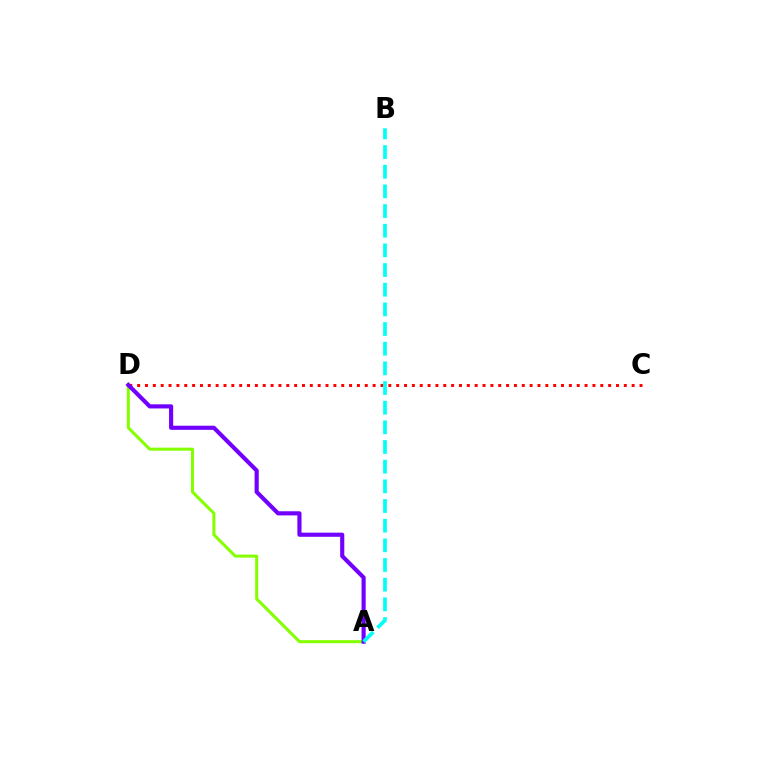{('A', 'D'): [{'color': '#84ff00', 'line_style': 'solid', 'thickness': 2.18}, {'color': '#7200ff', 'line_style': 'solid', 'thickness': 2.98}], ('C', 'D'): [{'color': '#ff0000', 'line_style': 'dotted', 'thickness': 2.13}], ('A', 'B'): [{'color': '#00fff6', 'line_style': 'dashed', 'thickness': 2.67}]}